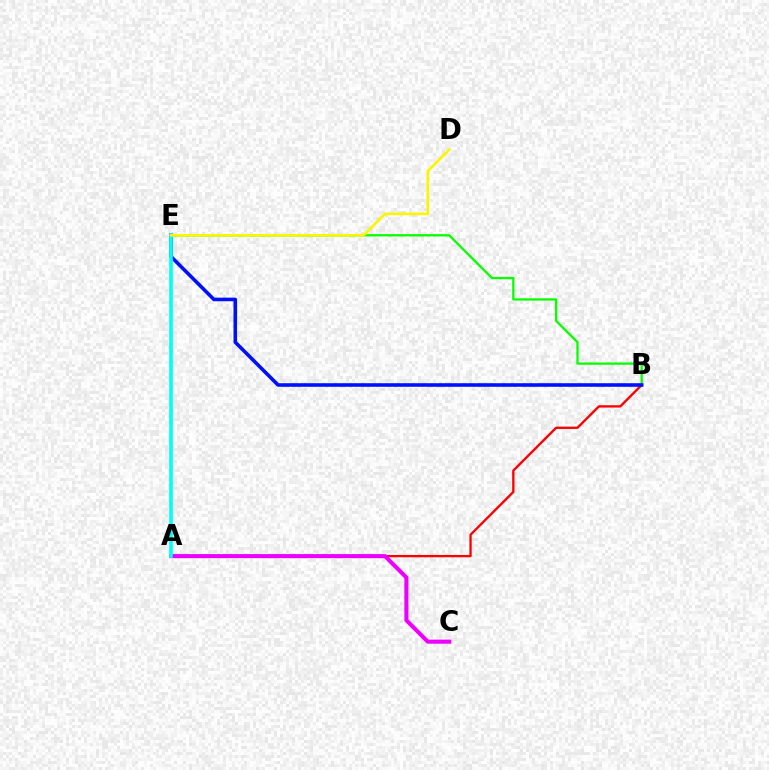{('A', 'B'): [{'color': '#ff0000', 'line_style': 'solid', 'thickness': 1.68}], ('A', 'C'): [{'color': '#ee00ff', 'line_style': 'solid', 'thickness': 2.93}], ('B', 'E'): [{'color': '#08ff00', 'line_style': 'solid', 'thickness': 1.65}, {'color': '#0010ff', 'line_style': 'solid', 'thickness': 2.58}], ('A', 'E'): [{'color': '#00fff6', 'line_style': 'solid', 'thickness': 2.6}], ('D', 'E'): [{'color': '#fcf500', 'line_style': 'solid', 'thickness': 1.91}]}